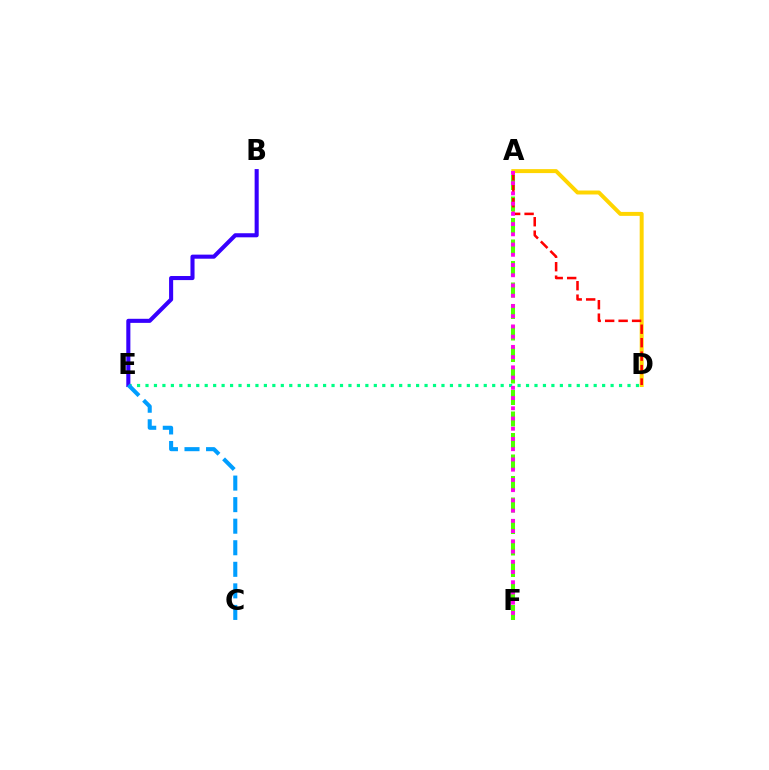{('D', 'E'): [{'color': '#00ff86', 'line_style': 'dotted', 'thickness': 2.3}], ('A', 'F'): [{'color': '#4fff00', 'line_style': 'dashed', 'thickness': 2.92}, {'color': '#ff00ed', 'line_style': 'dotted', 'thickness': 2.78}], ('B', 'E'): [{'color': '#3700ff', 'line_style': 'solid', 'thickness': 2.94}], ('A', 'D'): [{'color': '#ffd500', 'line_style': 'solid', 'thickness': 2.86}, {'color': '#ff0000', 'line_style': 'dashed', 'thickness': 1.83}], ('C', 'E'): [{'color': '#009eff', 'line_style': 'dashed', 'thickness': 2.93}]}